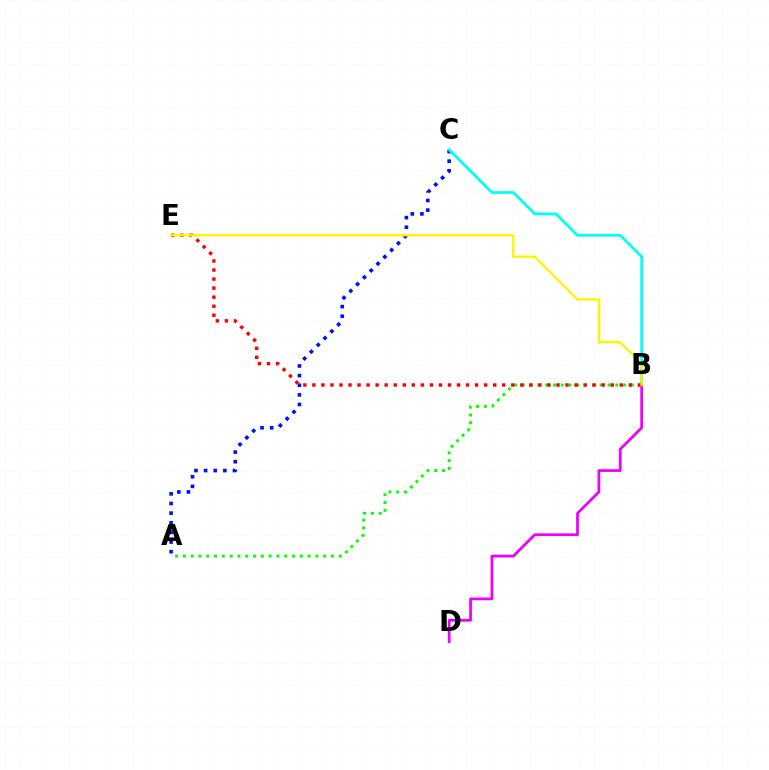{('A', 'B'): [{'color': '#08ff00', 'line_style': 'dotted', 'thickness': 2.12}], ('A', 'C'): [{'color': '#0010ff', 'line_style': 'dotted', 'thickness': 2.62}], ('B', 'C'): [{'color': '#00fff6', 'line_style': 'solid', 'thickness': 1.97}], ('B', 'E'): [{'color': '#ff0000', 'line_style': 'dotted', 'thickness': 2.46}, {'color': '#fcf500', 'line_style': 'solid', 'thickness': 1.69}], ('B', 'D'): [{'color': '#ee00ff', 'line_style': 'solid', 'thickness': 1.99}]}